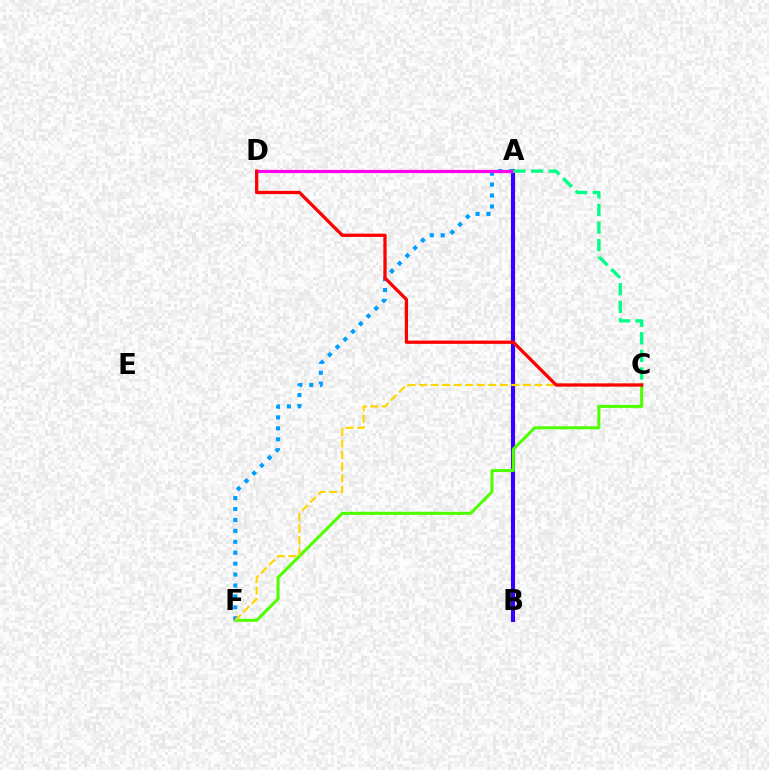{('A', 'B'): [{'color': '#3700ff', 'line_style': 'solid', 'thickness': 2.96}], ('C', 'F'): [{'color': '#4fff00', 'line_style': 'solid', 'thickness': 2.18}, {'color': '#ffd500', 'line_style': 'dashed', 'thickness': 1.57}], ('A', 'F'): [{'color': '#009eff', 'line_style': 'dotted', 'thickness': 2.97}], ('A', 'D'): [{'color': '#ff00ed', 'line_style': 'solid', 'thickness': 2.28}], ('C', 'D'): [{'color': '#ff0000', 'line_style': 'solid', 'thickness': 2.35}], ('A', 'C'): [{'color': '#00ff86', 'line_style': 'dashed', 'thickness': 2.39}]}